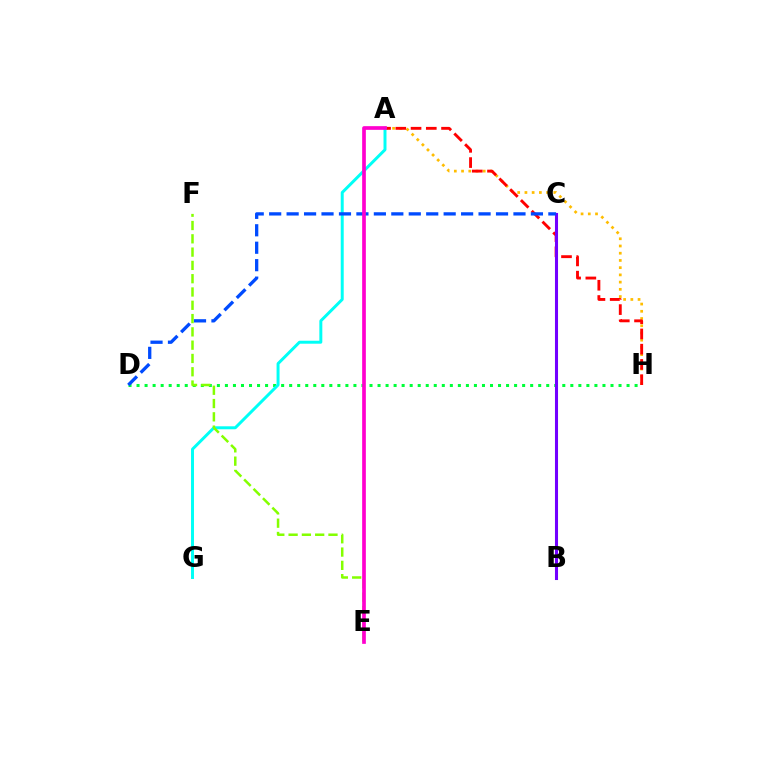{('A', 'H'): [{'color': '#ffbd00', 'line_style': 'dotted', 'thickness': 1.96}, {'color': '#ff0000', 'line_style': 'dashed', 'thickness': 2.07}], ('D', 'H'): [{'color': '#00ff39', 'line_style': 'dotted', 'thickness': 2.18}], ('B', 'C'): [{'color': '#7200ff', 'line_style': 'solid', 'thickness': 2.21}], ('A', 'G'): [{'color': '#00fff6', 'line_style': 'solid', 'thickness': 2.14}], ('C', 'D'): [{'color': '#004bff', 'line_style': 'dashed', 'thickness': 2.37}], ('E', 'F'): [{'color': '#84ff00', 'line_style': 'dashed', 'thickness': 1.81}], ('A', 'E'): [{'color': '#ff00cf', 'line_style': 'solid', 'thickness': 2.66}]}